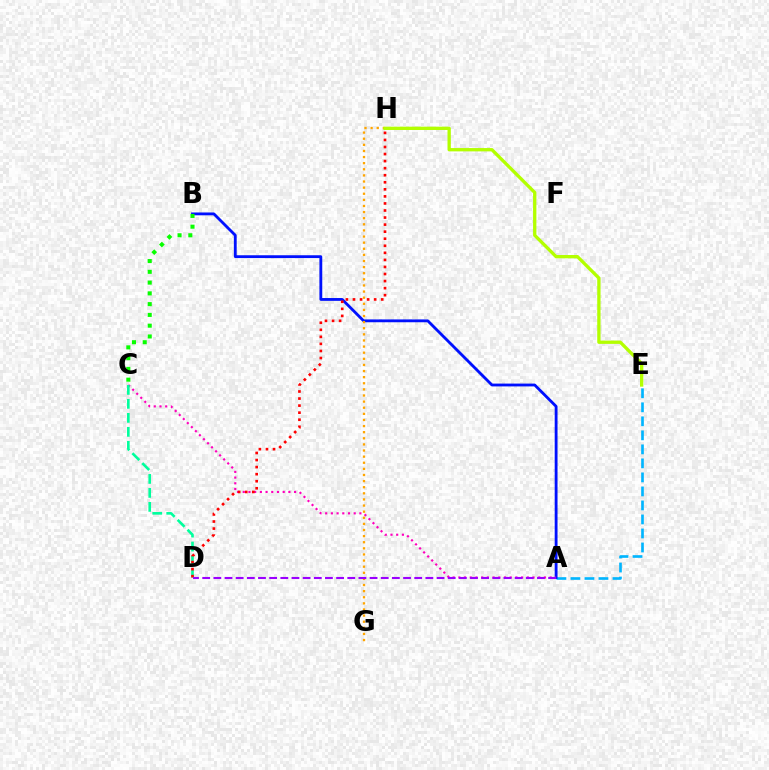{('A', 'E'): [{'color': '#00b5ff', 'line_style': 'dashed', 'thickness': 1.9}], ('A', 'B'): [{'color': '#0010ff', 'line_style': 'solid', 'thickness': 2.04}], ('B', 'C'): [{'color': '#08ff00', 'line_style': 'dotted', 'thickness': 2.93}], ('G', 'H'): [{'color': '#ffa500', 'line_style': 'dotted', 'thickness': 1.66}], ('A', 'C'): [{'color': '#ff00bd', 'line_style': 'dotted', 'thickness': 1.55}], ('C', 'D'): [{'color': '#00ff9d', 'line_style': 'dashed', 'thickness': 1.9}], ('D', 'H'): [{'color': '#ff0000', 'line_style': 'dotted', 'thickness': 1.92}], ('E', 'H'): [{'color': '#b3ff00', 'line_style': 'solid', 'thickness': 2.39}], ('A', 'D'): [{'color': '#9b00ff', 'line_style': 'dashed', 'thickness': 1.52}]}